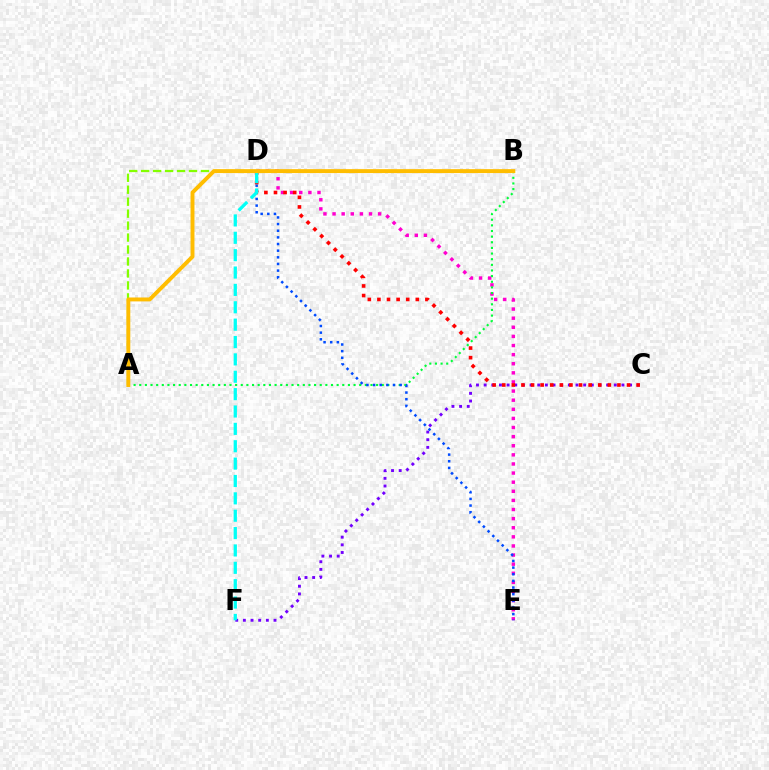{('D', 'E'): [{'color': '#ff00cf', 'line_style': 'dotted', 'thickness': 2.48}, {'color': '#004bff', 'line_style': 'dotted', 'thickness': 1.81}], ('A', 'B'): [{'color': '#00ff39', 'line_style': 'dotted', 'thickness': 1.53}, {'color': '#ffbd00', 'line_style': 'solid', 'thickness': 2.82}], ('C', 'F'): [{'color': '#7200ff', 'line_style': 'dotted', 'thickness': 2.08}], ('A', 'D'): [{'color': '#84ff00', 'line_style': 'dashed', 'thickness': 1.63}], ('C', 'D'): [{'color': '#ff0000', 'line_style': 'dotted', 'thickness': 2.61}], ('D', 'F'): [{'color': '#00fff6', 'line_style': 'dashed', 'thickness': 2.36}]}